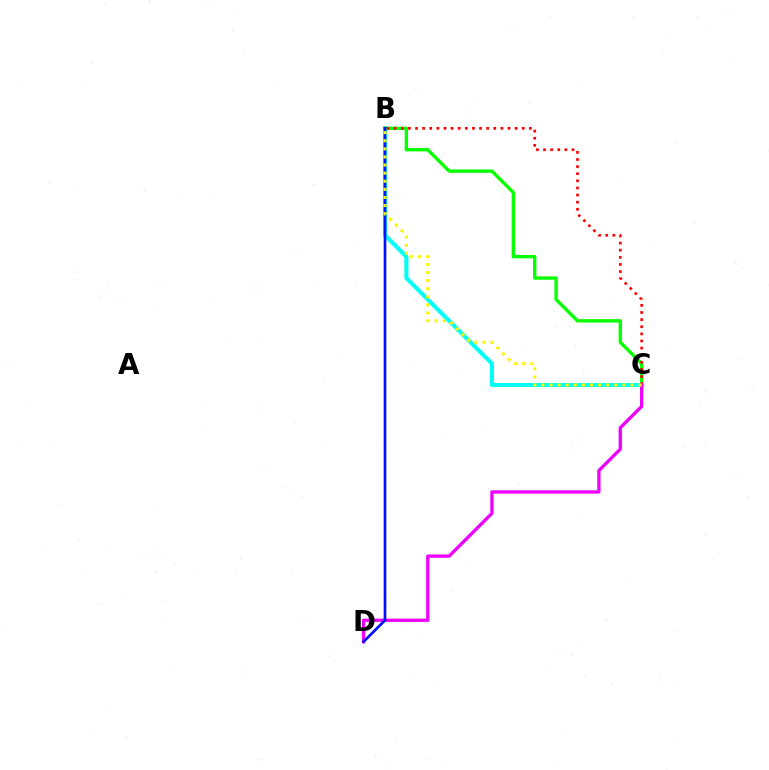{('B', 'C'): [{'color': '#00fff6', 'line_style': 'solid', 'thickness': 2.96}, {'color': '#08ff00', 'line_style': 'solid', 'thickness': 2.43}, {'color': '#ff0000', 'line_style': 'dotted', 'thickness': 1.93}, {'color': '#fcf500', 'line_style': 'dotted', 'thickness': 2.2}], ('C', 'D'): [{'color': '#ee00ff', 'line_style': 'solid', 'thickness': 2.38}], ('B', 'D'): [{'color': '#0010ff', 'line_style': 'solid', 'thickness': 1.92}]}